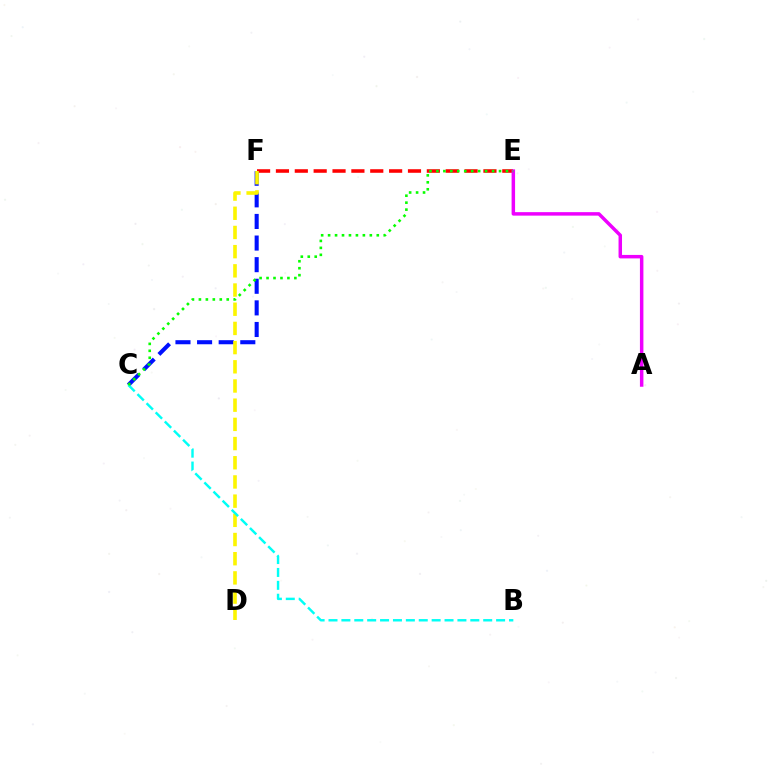{('E', 'F'): [{'color': '#ff0000', 'line_style': 'dashed', 'thickness': 2.56}], ('C', 'F'): [{'color': '#0010ff', 'line_style': 'dashed', 'thickness': 2.94}], ('D', 'F'): [{'color': '#fcf500', 'line_style': 'dashed', 'thickness': 2.61}], ('A', 'E'): [{'color': '#ee00ff', 'line_style': 'solid', 'thickness': 2.5}], ('B', 'C'): [{'color': '#00fff6', 'line_style': 'dashed', 'thickness': 1.75}], ('C', 'E'): [{'color': '#08ff00', 'line_style': 'dotted', 'thickness': 1.89}]}